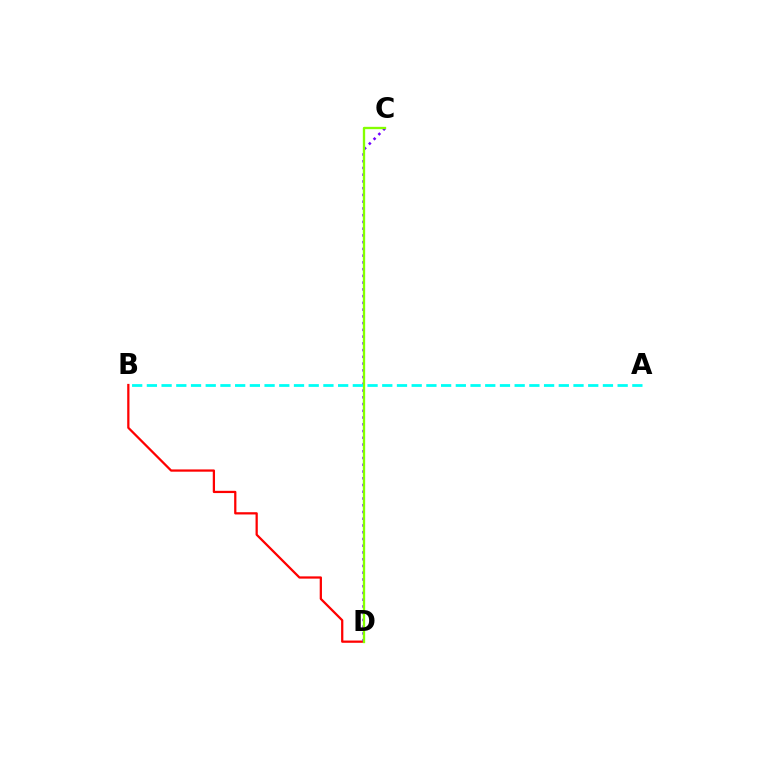{('B', 'D'): [{'color': '#ff0000', 'line_style': 'solid', 'thickness': 1.62}], ('C', 'D'): [{'color': '#7200ff', 'line_style': 'dotted', 'thickness': 1.83}, {'color': '#84ff00', 'line_style': 'solid', 'thickness': 1.67}], ('A', 'B'): [{'color': '#00fff6', 'line_style': 'dashed', 'thickness': 2.0}]}